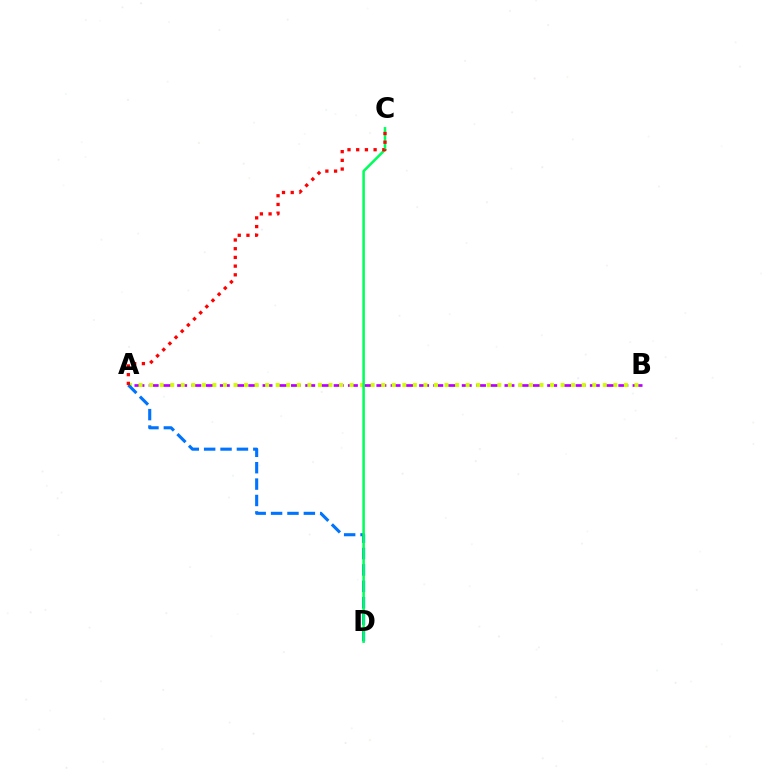{('A', 'B'): [{'color': '#b900ff', 'line_style': 'dashed', 'thickness': 1.93}, {'color': '#d1ff00', 'line_style': 'dotted', 'thickness': 2.87}], ('A', 'D'): [{'color': '#0074ff', 'line_style': 'dashed', 'thickness': 2.23}], ('C', 'D'): [{'color': '#00ff5c', 'line_style': 'solid', 'thickness': 1.84}], ('A', 'C'): [{'color': '#ff0000', 'line_style': 'dotted', 'thickness': 2.36}]}